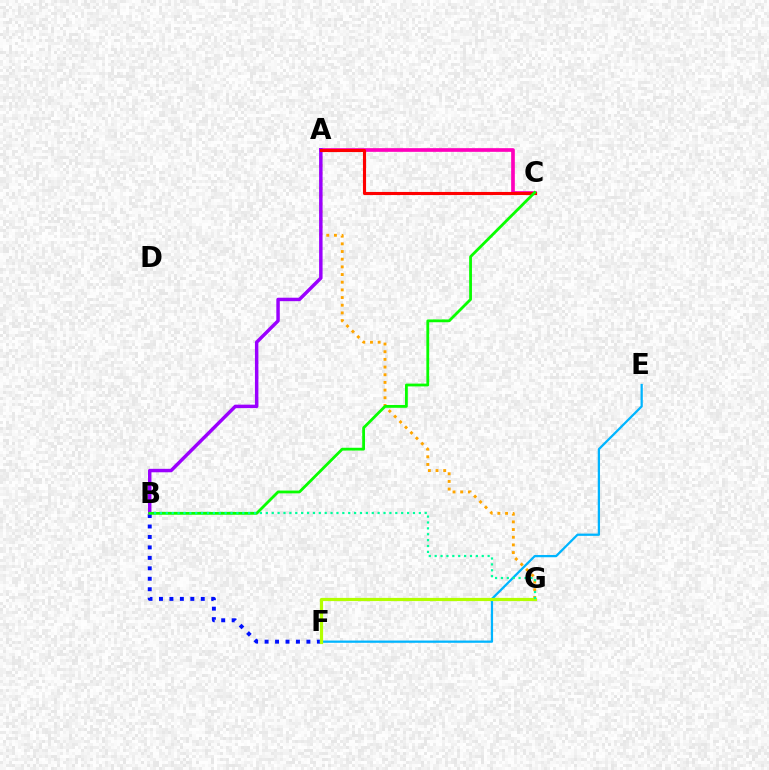{('A', 'G'): [{'color': '#ffa500', 'line_style': 'dotted', 'thickness': 2.08}], ('A', 'C'): [{'color': '#ff00bd', 'line_style': 'solid', 'thickness': 2.65}, {'color': '#ff0000', 'line_style': 'solid', 'thickness': 2.23}], ('B', 'F'): [{'color': '#0010ff', 'line_style': 'dotted', 'thickness': 2.84}], ('A', 'B'): [{'color': '#9b00ff', 'line_style': 'solid', 'thickness': 2.49}], ('E', 'F'): [{'color': '#00b5ff', 'line_style': 'solid', 'thickness': 1.63}], ('F', 'G'): [{'color': '#b3ff00', 'line_style': 'solid', 'thickness': 2.3}], ('B', 'C'): [{'color': '#08ff00', 'line_style': 'solid', 'thickness': 2.02}], ('B', 'G'): [{'color': '#00ff9d', 'line_style': 'dotted', 'thickness': 1.6}]}